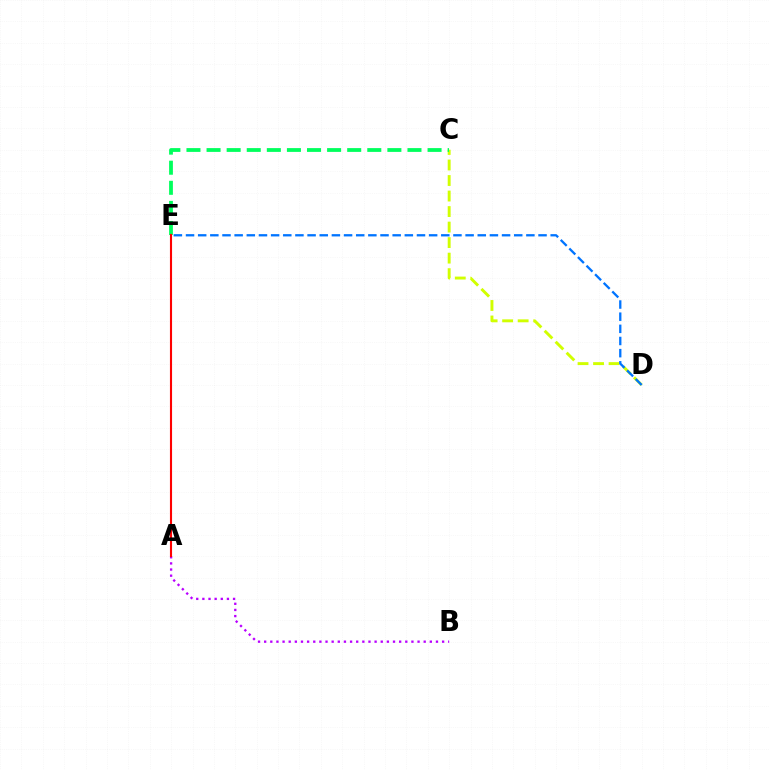{('C', 'D'): [{'color': '#d1ff00', 'line_style': 'dashed', 'thickness': 2.11}], ('D', 'E'): [{'color': '#0074ff', 'line_style': 'dashed', 'thickness': 1.65}], ('A', 'B'): [{'color': '#b900ff', 'line_style': 'dotted', 'thickness': 1.67}], ('C', 'E'): [{'color': '#00ff5c', 'line_style': 'dashed', 'thickness': 2.73}], ('A', 'E'): [{'color': '#ff0000', 'line_style': 'solid', 'thickness': 1.52}]}